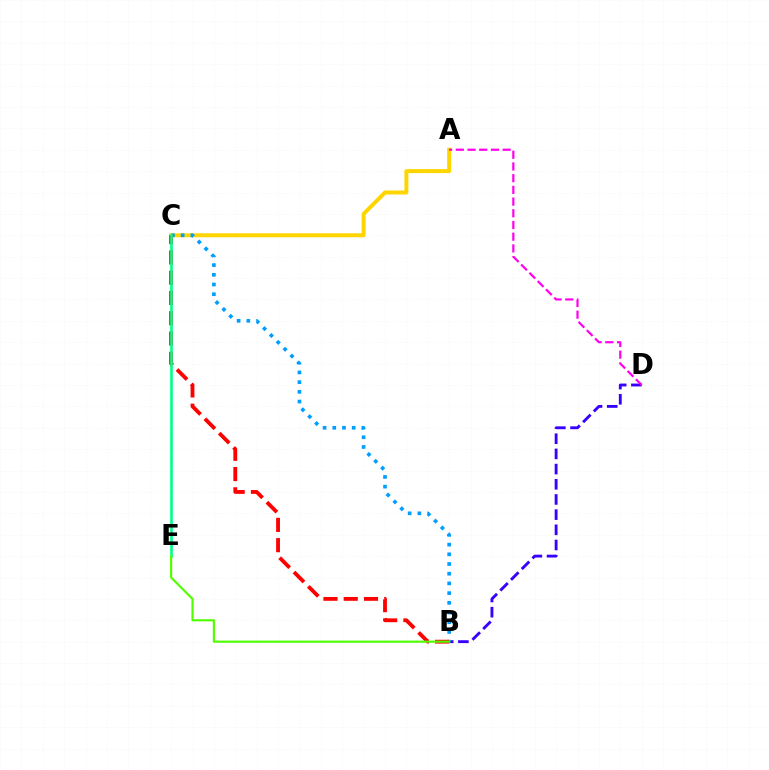{('A', 'C'): [{'color': '#ffd500', 'line_style': 'solid', 'thickness': 2.87}], ('B', 'D'): [{'color': '#3700ff', 'line_style': 'dashed', 'thickness': 2.06}], ('B', 'C'): [{'color': '#009eff', 'line_style': 'dotted', 'thickness': 2.64}, {'color': '#ff0000', 'line_style': 'dashed', 'thickness': 2.75}], ('A', 'D'): [{'color': '#ff00ed', 'line_style': 'dashed', 'thickness': 1.59}], ('C', 'E'): [{'color': '#00ff86', 'line_style': 'solid', 'thickness': 1.91}], ('B', 'E'): [{'color': '#4fff00', 'line_style': 'solid', 'thickness': 1.55}]}